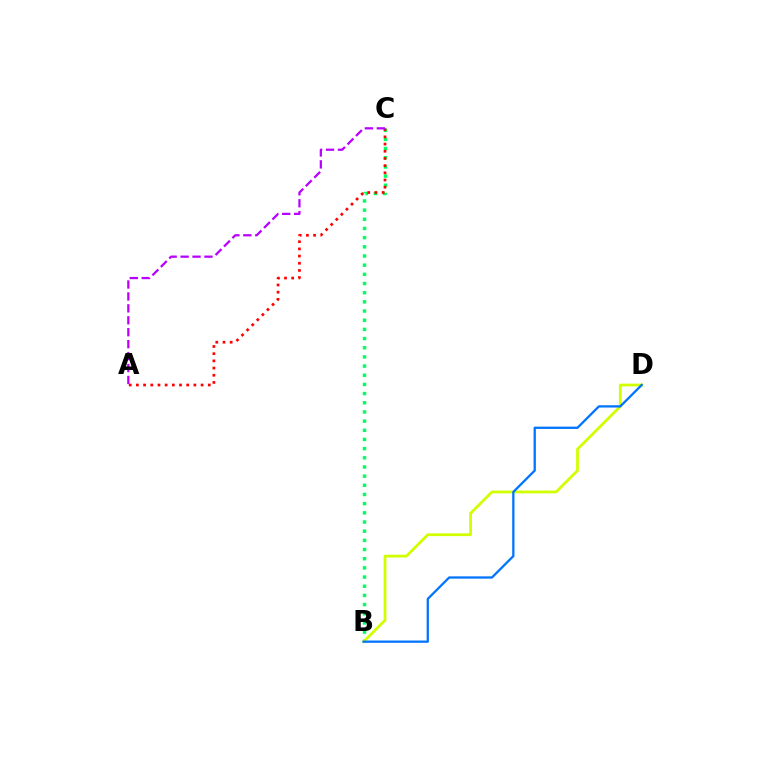{('B', 'C'): [{'color': '#00ff5c', 'line_style': 'dotted', 'thickness': 2.49}], ('B', 'D'): [{'color': '#d1ff00', 'line_style': 'solid', 'thickness': 2.0}, {'color': '#0074ff', 'line_style': 'solid', 'thickness': 1.64}], ('A', 'C'): [{'color': '#ff0000', 'line_style': 'dotted', 'thickness': 1.95}, {'color': '#b900ff', 'line_style': 'dashed', 'thickness': 1.62}]}